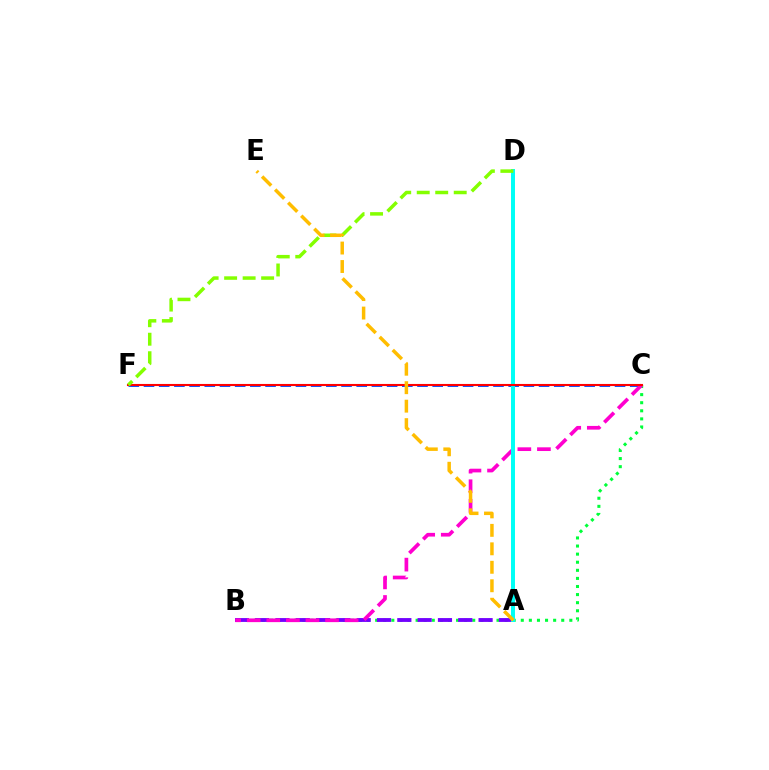{('B', 'C'): [{'color': '#00ff39', 'line_style': 'dotted', 'thickness': 2.2}, {'color': '#ff00cf', 'line_style': 'dashed', 'thickness': 2.66}], ('A', 'B'): [{'color': '#7200ff', 'line_style': 'dashed', 'thickness': 2.76}], ('C', 'F'): [{'color': '#004bff', 'line_style': 'dashed', 'thickness': 2.06}, {'color': '#ff0000', 'line_style': 'solid', 'thickness': 1.51}], ('A', 'D'): [{'color': '#00fff6', 'line_style': 'solid', 'thickness': 2.86}], ('D', 'F'): [{'color': '#84ff00', 'line_style': 'dashed', 'thickness': 2.51}], ('A', 'E'): [{'color': '#ffbd00', 'line_style': 'dashed', 'thickness': 2.51}]}